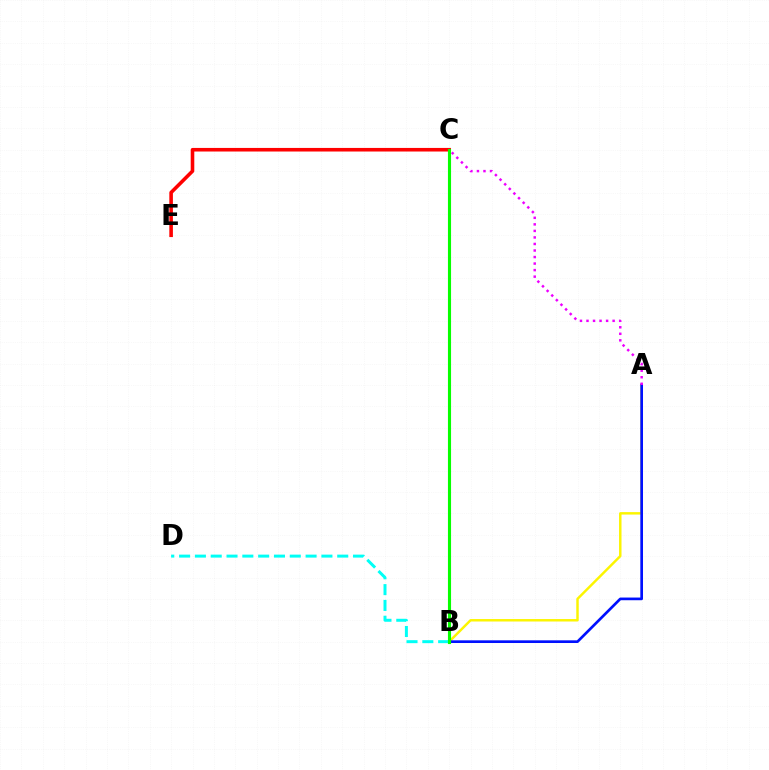{('A', 'B'): [{'color': '#fcf500', 'line_style': 'solid', 'thickness': 1.76}, {'color': '#0010ff', 'line_style': 'solid', 'thickness': 1.93}], ('C', 'E'): [{'color': '#ff0000', 'line_style': 'solid', 'thickness': 2.58}], ('A', 'C'): [{'color': '#ee00ff', 'line_style': 'dotted', 'thickness': 1.78}], ('B', 'D'): [{'color': '#00fff6', 'line_style': 'dashed', 'thickness': 2.15}], ('B', 'C'): [{'color': '#08ff00', 'line_style': 'solid', 'thickness': 2.24}]}